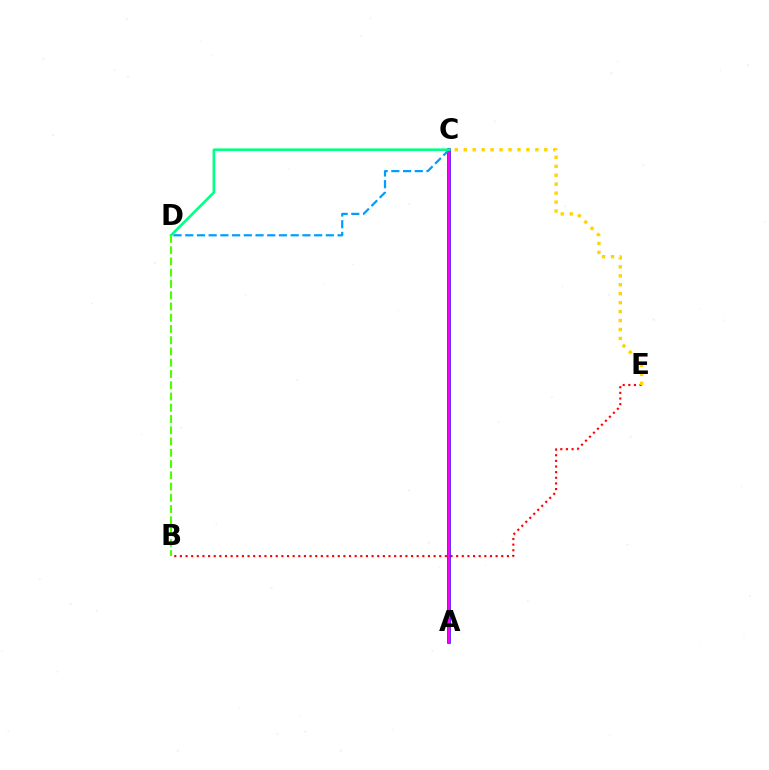{('B', 'E'): [{'color': '#ff0000', 'line_style': 'dotted', 'thickness': 1.53}], ('A', 'C'): [{'color': '#3700ff', 'line_style': 'solid', 'thickness': 2.59}, {'color': '#ff00ed', 'line_style': 'solid', 'thickness': 1.54}], ('C', 'D'): [{'color': '#009eff', 'line_style': 'dashed', 'thickness': 1.59}, {'color': '#00ff86', 'line_style': 'solid', 'thickness': 1.9}], ('C', 'E'): [{'color': '#ffd500', 'line_style': 'dotted', 'thickness': 2.43}], ('B', 'D'): [{'color': '#4fff00', 'line_style': 'dashed', 'thickness': 1.53}]}